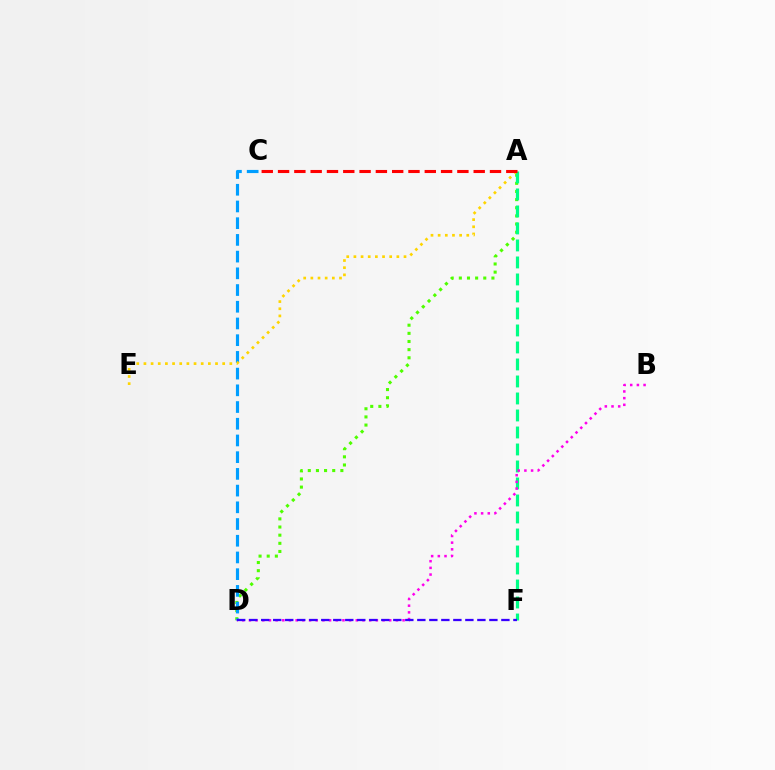{('A', 'D'): [{'color': '#4fff00', 'line_style': 'dotted', 'thickness': 2.21}], ('C', 'D'): [{'color': '#009eff', 'line_style': 'dashed', 'thickness': 2.27}], ('A', 'F'): [{'color': '#00ff86', 'line_style': 'dashed', 'thickness': 2.31}], ('A', 'E'): [{'color': '#ffd500', 'line_style': 'dotted', 'thickness': 1.95}], ('B', 'D'): [{'color': '#ff00ed', 'line_style': 'dotted', 'thickness': 1.82}], ('D', 'F'): [{'color': '#3700ff', 'line_style': 'dashed', 'thickness': 1.63}], ('A', 'C'): [{'color': '#ff0000', 'line_style': 'dashed', 'thickness': 2.21}]}